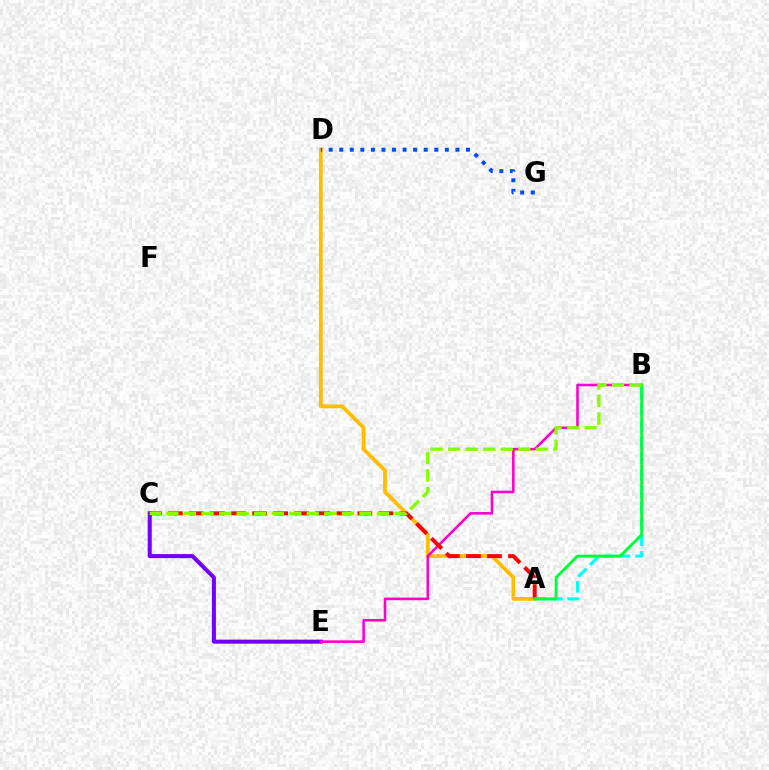{('A', 'D'): [{'color': '#ffbd00', 'line_style': 'solid', 'thickness': 2.72}], ('C', 'E'): [{'color': '#7200ff', 'line_style': 'solid', 'thickness': 2.91}], ('D', 'G'): [{'color': '#004bff', 'line_style': 'dotted', 'thickness': 2.87}], ('B', 'E'): [{'color': '#ff00cf', 'line_style': 'solid', 'thickness': 1.86}], ('A', 'C'): [{'color': '#ff0000', 'line_style': 'dashed', 'thickness': 2.86}], ('A', 'B'): [{'color': '#00fff6', 'line_style': 'dashed', 'thickness': 2.22}, {'color': '#00ff39', 'line_style': 'solid', 'thickness': 2.1}], ('B', 'C'): [{'color': '#84ff00', 'line_style': 'dashed', 'thickness': 2.38}]}